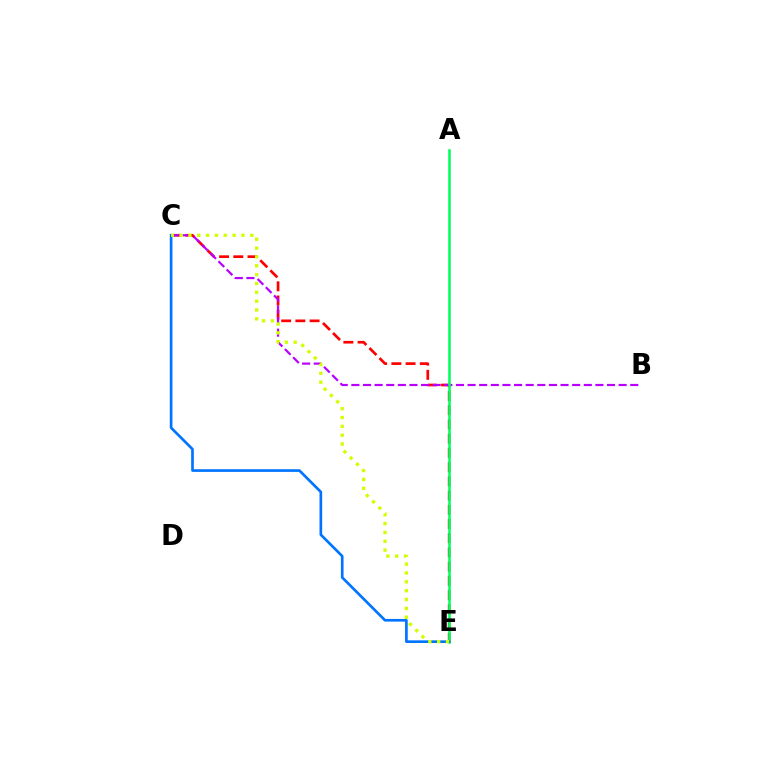{('C', 'E'): [{'color': '#ff0000', 'line_style': 'dashed', 'thickness': 1.93}, {'color': '#0074ff', 'line_style': 'solid', 'thickness': 1.92}, {'color': '#d1ff00', 'line_style': 'dotted', 'thickness': 2.4}], ('B', 'C'): [{'color': '#b900ff', 'line_style': 'dashed', 'thickness': 1.58}], ('A', 'E'): [{'color': '#00ff5c', 'line_style': 'solid', 'thickness': 1.84}]}